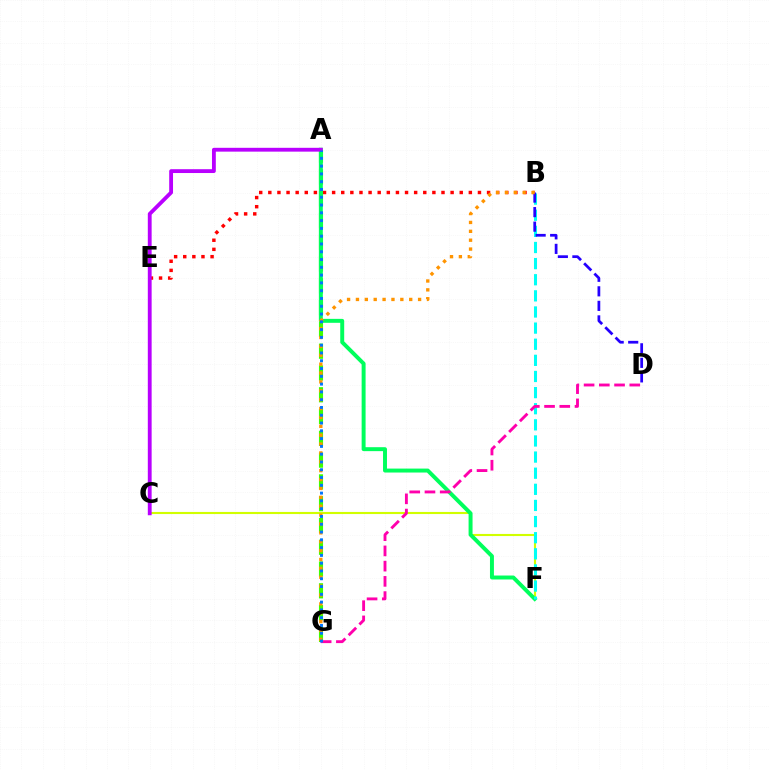{('C', 'F'): [{'color': '#d1ff00', 'line_style': 'solid', 'thickness': 1.52}], ('B', 'E'): [{'color': '#ff0000', 'line_style': 'dotted', 'thickness': 2.48}], ('A', 'G'): [{'color': '#3dff00', 'line_style': 'dashed', 'thickness': 2.96}, {'color': '#0074ff', 'line_style': 'dotted', 'thickness': 2.12}], ('A', 'F'): [{'color': '#00ff5c', 'line_style': 'solid', 'thickness': 2.84}], ('B', 'F'): [{'color': '#00fff6', 'line_style': 'dashed', 'thickness': 2.19}], ('A', 'C'): [{'color': '#b900ff', 'line_style': 'solid', 'thickness': 2.76}], ('D', 'G'): [{'color': '#ff00ac', 'line_style': 'dashed', 'thickness': 2.07}], ('B', 'D'): [{'color': '#2500ff', 'line_style': 'dashed', 'thickness': 1.98}], ('B', 'G'): [{'color': '#ff9400', 'line_style': 'dotted', 'thickness': 2.41}]}